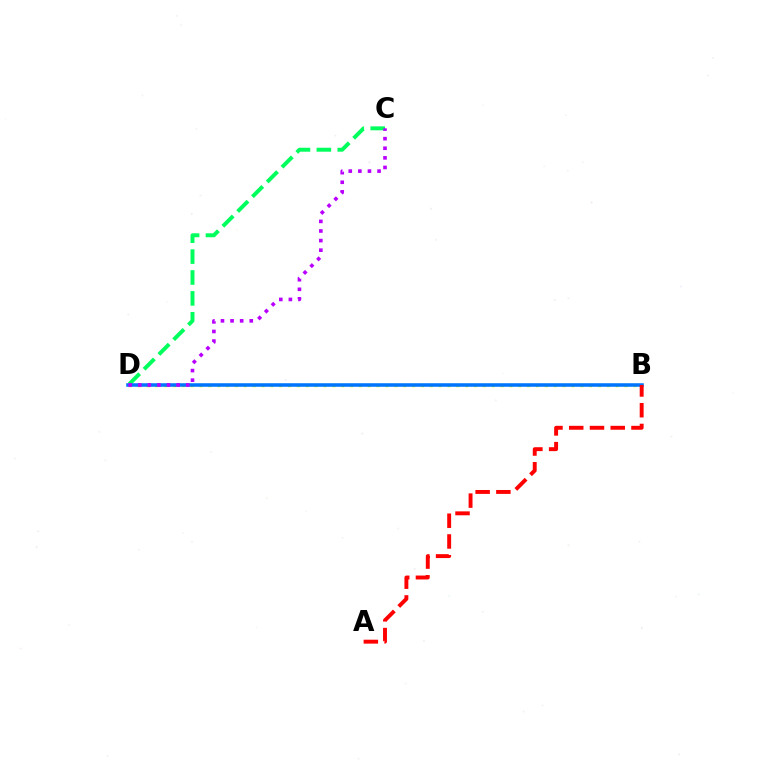{('B', 'D'): [{'color': '#d1ff00', 'line_style': 'dotted', 'thickness': 2.41}, {'color': '#0074ff', 'line_style': 'solid', 'thickness': 2.54}], ('C', 'D'): [{'color': '#00ff5c', 'line_style': 'dashed', 'thickness': 2.84}, {'color': '#b900ff', 'line_style': 'dotted', 'thickness': 2.61}], ('A', 'B'): [{'color': '#ff0000', 'line_style': 'dashed', 'thickness': 2.82}]}